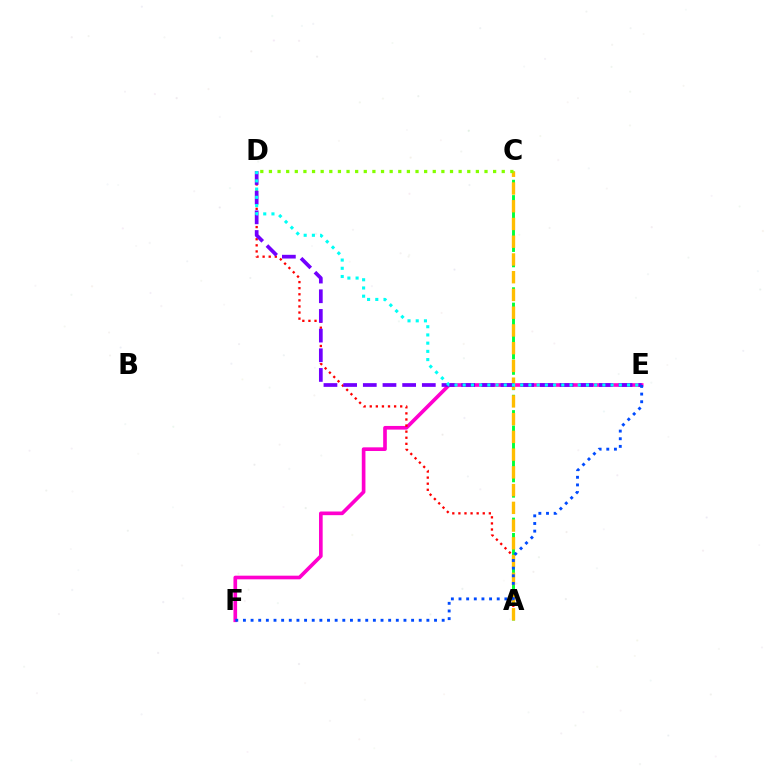{('E', 'F'): [{'color': '#ff00cf', 'line_style': 'solid', 'thickness': 2.64}, {'color': '#004bff', 'line_style': 'dotted', 'thickness': 2.08}], ('A', 'D'): [{'color': '#ff0000', 'line_style': 'dotted', 'thickness': 1.65}], ('A', 'C'): [{'color': '#00ff39', 'line_style': 'dashed', 'thickness': 2.09}, {'color': '#ffbd00', 'line_style': 'dashed', 'thickness': 2.41}], ('C', 'D'): [{'color': '#84ff00', 'line_style': 'dotted', 'thickness': 2.34}], ('D', 'E'): [{'color': '#7200ff', 'line_style': 'dashed', 'thickness': 2.67}, {'color': '#00fff6', 'line_style': 'dotted', 'thickness': 2.23}]}